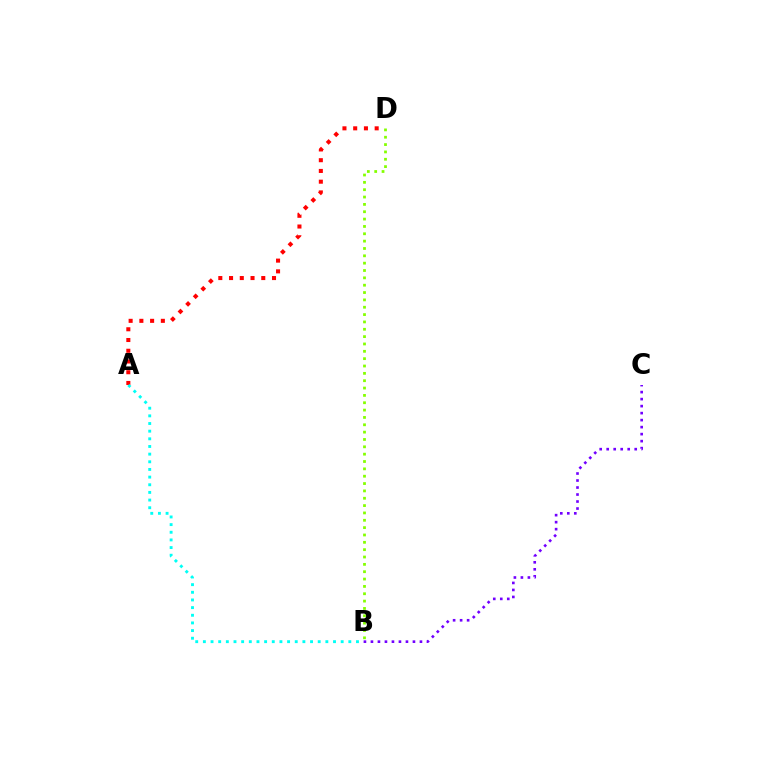{('B', 'C'): [{'color': '#7200ff', 'line_style': 'dotted', 'thickness': 1.9}], ('A', 'D'): [{'color': '#ff0000', 'line_style': 'dotted', 'thickness': 2.92}], ('B', 'D'): [{'color': '#84ff00', 'line_style': 'dotted', 'thickness': 2.0}], ('A', 'B'): [{'color': '#00fff6', 'line_style': 'dotted', 'thickness': 2.08}]}